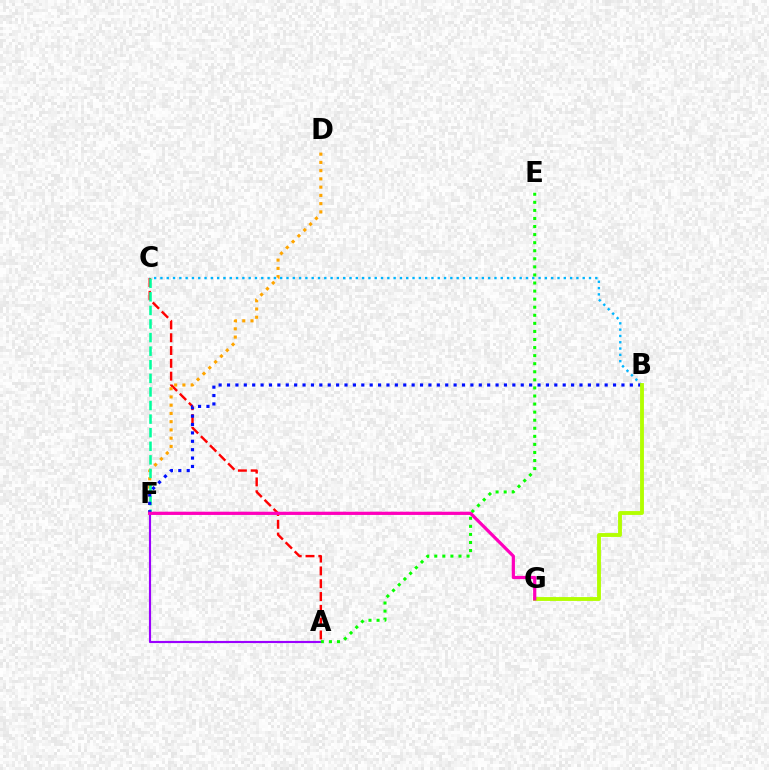{('A', 'F'): [{'color': '#9b00ff', 'line_style': 'solid', 'thickness': 1.55}], ('A', 'C'): [{'color': '#ff0000', 'line_style': 'dashed', 'thickness': 1.74}], ('D', 'F'): [{'color': '#ffa500', 'line_style': 'dotted', 'thickness': 2.24}], ('B', 'C'): [{'color': '#00b5ff', 'line_style': 'dotted', 'thickness': 1.71}], ('A', 'E'): [{'color': '#08ff00', 'line_style': 'dotted', 'thickness': 2.19}], ('C', 'F'): [{'color': '#00ff9d', 'line_style': 'dashed', 'thickness': 1.85}], ('B', 'F'): [{'color': '#0010ff', 'line_style': 'dotted', 'thickness': 2.28}], ('B', 'G'): [{'color': '#b3ff00', 'line_style': 'solid', 'thickness': 2.78}], ('F', 'G'): [{'color': '#ff00bd', 'line_style': 'solid', 'thickness': 2.32}]}